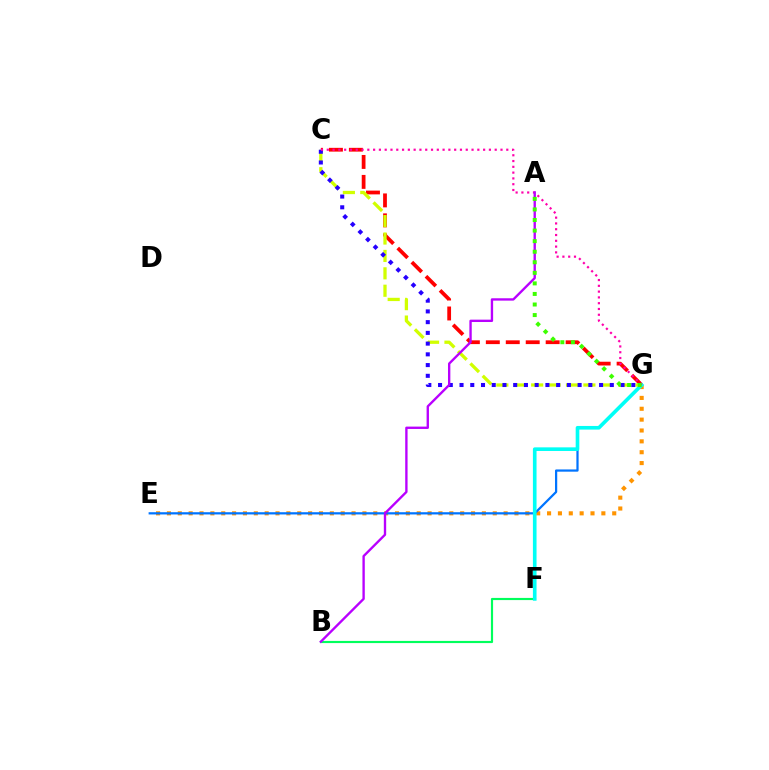{('B', 'F'): [{'color': '#00ff5c', 'line_style': 'solid', 'thickness': 1.56}], ('C', 'G'): [{'color': '#ff0000', 'line_style': 'dashed', 'thickness': 2.71}, {'color': '#d1ff00', 'line_style': 'dashed', 'thickness': 2.36}, {'color': '#2500ff', 'line_style': 'dotted', 'thickness': 2.92}, {'color': '#ff00ac', 'line_style': 'dotted', 'thickness': 1.57}], ('E', 'G'): [{'color': '#ff9400', 'line_style': 'dotted', 'thickness': 2.95}, {'color': '#0074ff', 'line_style': 'solid', 'thickness': 1.6}], ('F', 'G'): [{'color': '#00fff6', 'line_style': 'solid', 'thickness': 2.62}], ('A', 'B'): [{'color': '#b900ff', 'line_style': 'solid', 'thickness': 1.7}], ('A', 'G'): [{'color': '#3dff00', 'line_style': 'dotted', 'thickness': 2.87}]}